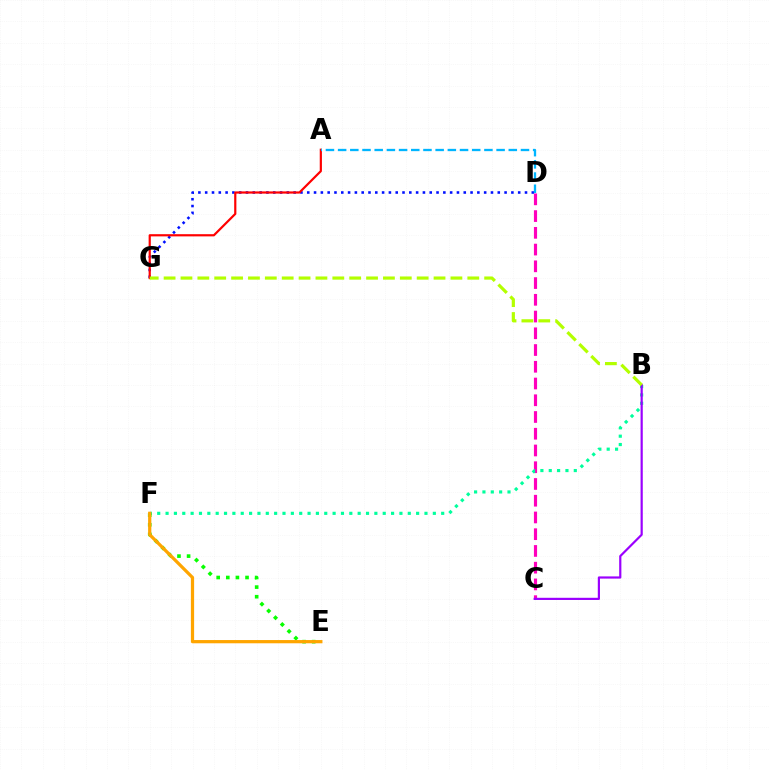{('C', 'D'): [{'color': '#ff00bd', 'line_style': 'dashed', 'thickness': 2.27}], ('D', 'G'): [{'color': '#0010ff', 'line_style': 'dotted', 'thickness': 1.85}], ('B', 'F'): [{'color': '#00ff9d', 'line_style': 'dotted', 'thickness': 2.27}], ('A', 'G'): [{'color': '#ff0000', 'line_style': 'solid', 'thickness': 1.58}], ('B', 'C'): [{'color': '#9b00ff', 'line_style': 'solid', 'thickness': 1.58}], ('A', 'D'): [{'color': '#00b5ff', 'line_style': 'dashed', 'thickness': 1.66}], ('E', 'F'): [{'color': '#08ff00', 'line_style': 'dotted', 'thickness': 2.61}, {'color': '#ffa500', 'line_style': 'solid', 'thickness': 2.33}], ('B', 'G'): [{'color': '#b3ff00', 'line_style': 'dashed', 'thickness': 2.29}]}